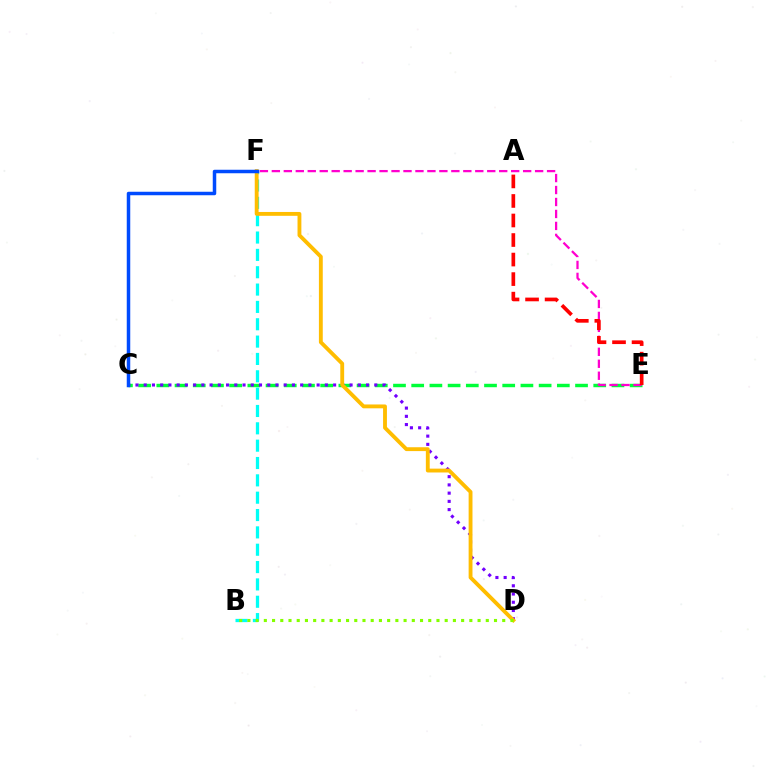{('C', 'E'): [{'color': '#00ff39', 'line_style': 'dashed', 'thickness': 2.47}], ('E', 'F'): [{'color': '#ff00cf', 'line_style': 'dashed', 'thickness': 1.63}], ('A', 'E'): [{'color': '#ff0000', 'line_style': 'dashed', 'thickness': 2.65}], ('B', 'F'): [{'color': '#00fff6', 'line_style': 'dashed', 'thickness': 2.36}], ('C', 'D'): [{'color': '#7200ff', 'line_style': 'dotted', 'thickness': 2.24}], ('D', 'F'): [{'color': '#ffbd00', 'line_style': 'solid', 'thickness': 2.77}], ('C', 'F'): [{'color': '#004bff', 'line_style': 'solid', 'thickness': 2.52}], ('B', 'D'): [{'color': '#84ff00', 'line_style': 'dotted', 'thickness': 2.23}]}